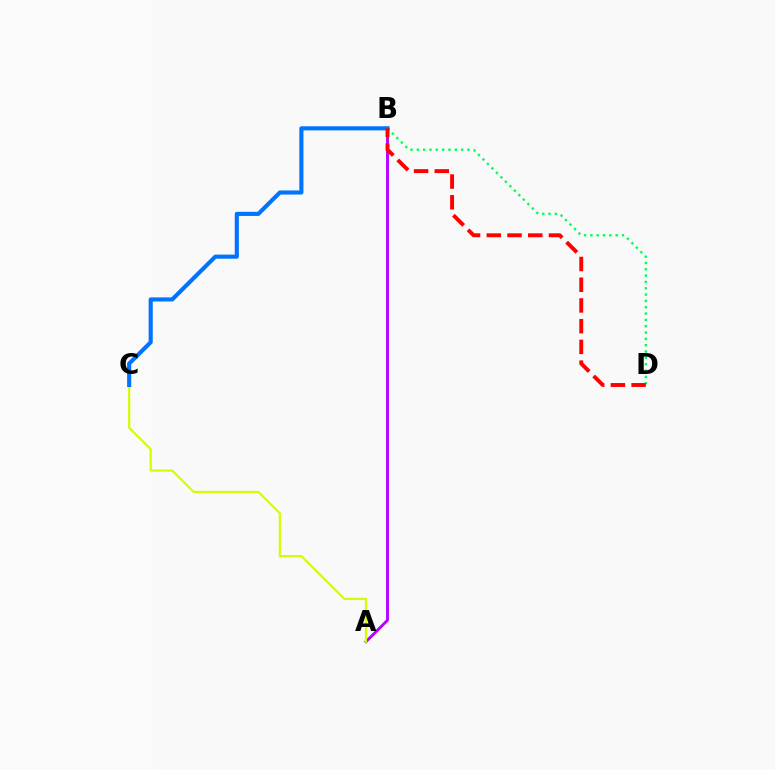{('A', 'B'): [{'color': '#b900ff', 'line_style': 'solid', 'thickness': 2.07}], ('A', 'C'): [{'color': '#d1ff00', 'line_style': 'solid', 'thickness': 1.58}], ('B', 'D'): [{'color': '#00ff5c', 'line_style': 'dotted', 'thickness': 1.72}, {'color': '#ff0000', 'line_style': 'dashed', 'thickness': 2.82}], ('B', 'C'): [{'color': '#0074ff', 'line_style': 'solid', 'thickness': 2.96}]}